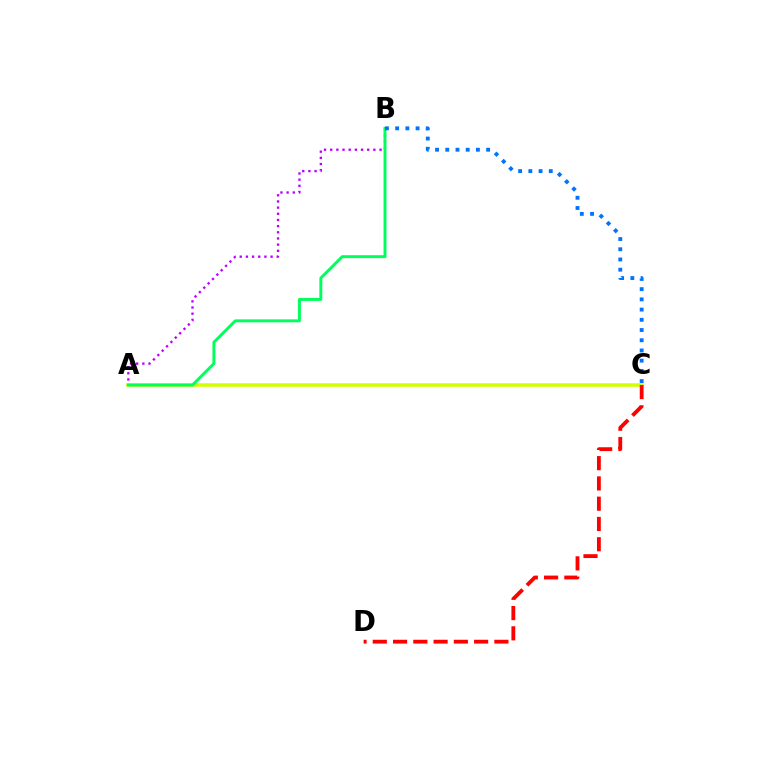{('A', 'C'): [{'color': '#d1ff00', 'line_style': 'solid', 'thickness': 2.52}], ('C', 'D'): [{'color': '#ff0000', 'line_style': 'dashed', 'thickness': 2.75}], ('A', 'B'): [{'color': '#b900ff', 'line_style': 'dotted', 'thickness': 1.68}, {'color': '#00ff5c', 'line_style': 'solid', 'thickness': 2.1}], ('B', 'C'): [{'color': '#0074ff', 'line_style': 'dotted', 'thickness': 2.78}]}